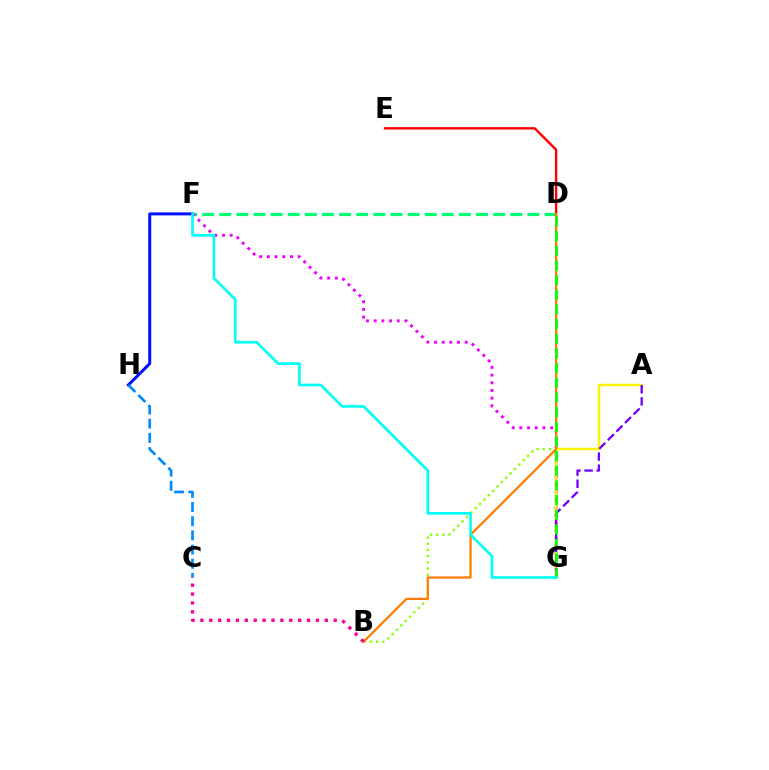{('D', 'F'): [{'color': '#00ff74', 'line_style': 'dashed', 'thickness': 2.33}], ('F', 'H'): [{'color': '#0010ff', 'line_style': 'solid', 'thickness': 2.16}], ('D', 'E'): [{'color': '#ff0000', 'line_style': 'solid', 'thickness': 1.71}], ('C', 'H'): [{'color': '#008cff', 'line_style': 'dashed', 'thickness': 1.93}], ('F', 'G'): [{'color': '#ee00ff', 'line_style': 'dotted', 'thickness': 2.09}, {'color': '#00fff6', 'line_style': 'solid', 'thickness': 1.92}], ('A', 'G'): [{'color': '#fcf500', 'line_style': 'solid', 'thickness': 1.74}, {'color': '#7200ff', 'line_style': 'dashed', 'thickness': 1.65}], ('B', 'D'): [{'color': '#84ff00', 'line_style': 'dotted', 'thickness': 1.68}, {'color': '#ff7c00', 'line_style': 'solid', 'thickness': 1.6}], ('D', 'G'): [{'color': '#08ff00', 'line_style': 'dashed', 'thickness': 1.99}], ('B', 'C'): [{'color': '#ff0094', 'line_style': 'dotted', 'thickness': 2.42}]}